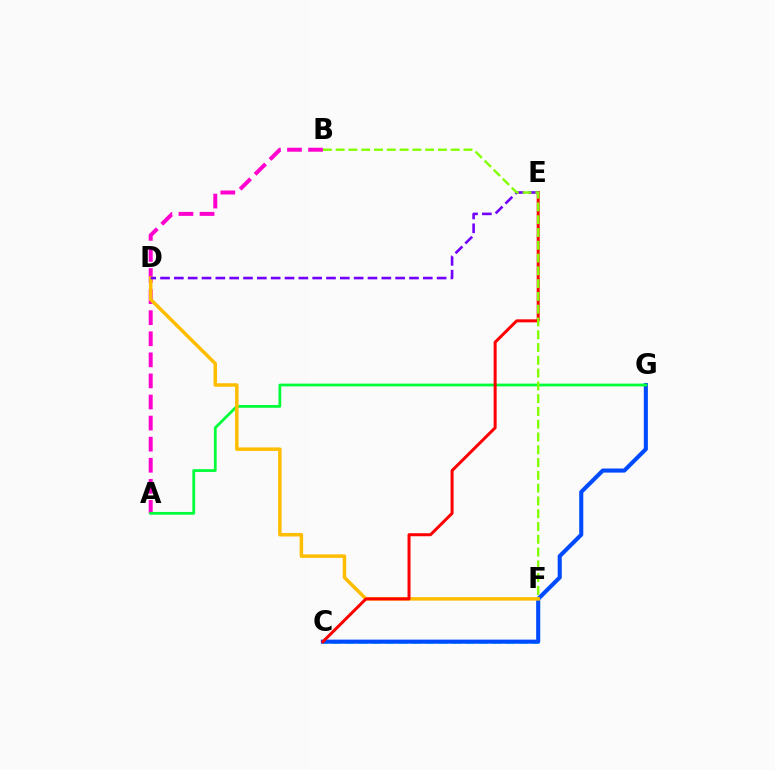{('C', 'F'): [{'color': '#00fff6', 'line_style': 'dashed', 'thickness': 1.82}], ('C', 'G'): [{'color': '#004bff', 'line_style': 'solid', 'thickness': 2.94}], ('A', 'B'): [{'color': '#ff00cf', 'line_style': 'dashed', 'thickness': 2.86}], ('A', 'G'): [{'color': '#00ff39', 'line_style': 'solid', 'thickness': 2.0}], ('D', 'F'): [{'color': '#ffbd00', 'line_style': 'solid', 'thickness': 2.52}], ('C', 'E'): [{'color': '#ff0000', 'line_style': 'solid', 'thickness': 2.16}], ('D', 'E'): [{'color': '#7200ff', 'line_style': 'dashed', 'thickness': 1.88}], ('B', 'F'): [{'color': '#84ff00', 'line_style': 'dashed', 'thickness': 1.74}]}